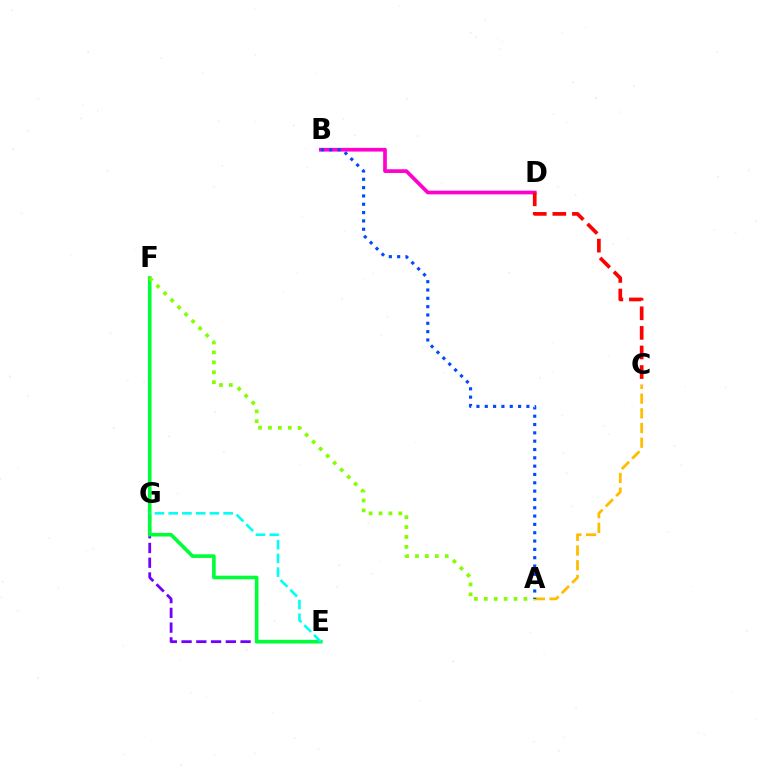{('B', 'D'): [{'color': '#ff00cf', 'line_style': 'solid', 'thickness': 2.67}], ('E', 'G'): [{'color': '#7200ff', 'line_style': 'dashed', 'thickness': 2.0}, {'color': '#00fff6', 'line_style': 'dashed', 'thickness': 1.87}], ('A', 'C'): [{'color': '#ffbd00', 'line_style': 'dashed', 'thickness': 2.0}], ('E', 'F'): [{'color': '#00ff39', 'line_style': 'solid', 'thickness': 2.61}], ('A', 'F'): [{'color': '#84ff00', 'line_style': 'dotted', 'thickness': 2.69}], ('A', 'B'): [{'color': '#004bff', 'line_style': 'dotted', 'thickness': 2.26}], ('C', 'D'): [{'color': '#ff0000', 'line_style': 'dashed', 'thickness': 2.66}]}